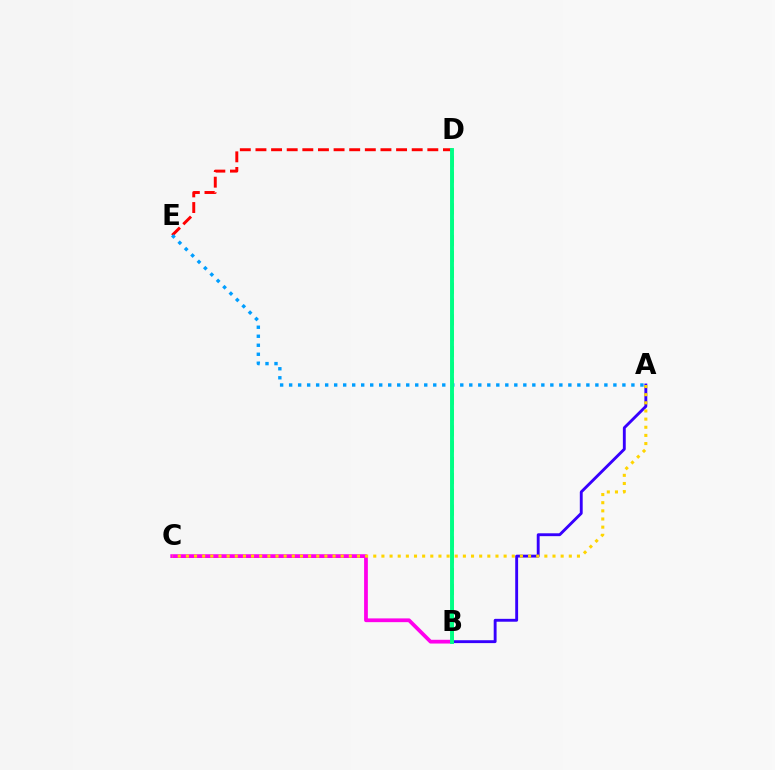{('A', 'B'): [{'color': '#3700ff', 'line_style': 'solid', 'thickness': 2.07}], ('B', 'C'): [{'color': '#ff00ed', 'line_style': 'solid', 'thickness': 2.7}], ('B', 'D'): [{'color': '#4fff00', 'line_style': 'dashed', 'thickness': 2.15}, {'color': '#00ff86', 'line_style': 'solid', 'thickness': 2.81}], ('D', 'E'): [{'color': '#ff0000', 'line_style': 'dashed', 'thickness': 2.12}], ('A', 'E'): [{'color': '#009eff', 'line_style': 'dotted', 'thickness': 2.45}], ('A', 'C'): [{'color': '#ffd500', 'line_style': 'dotted', 'thickness': 2.21}]}